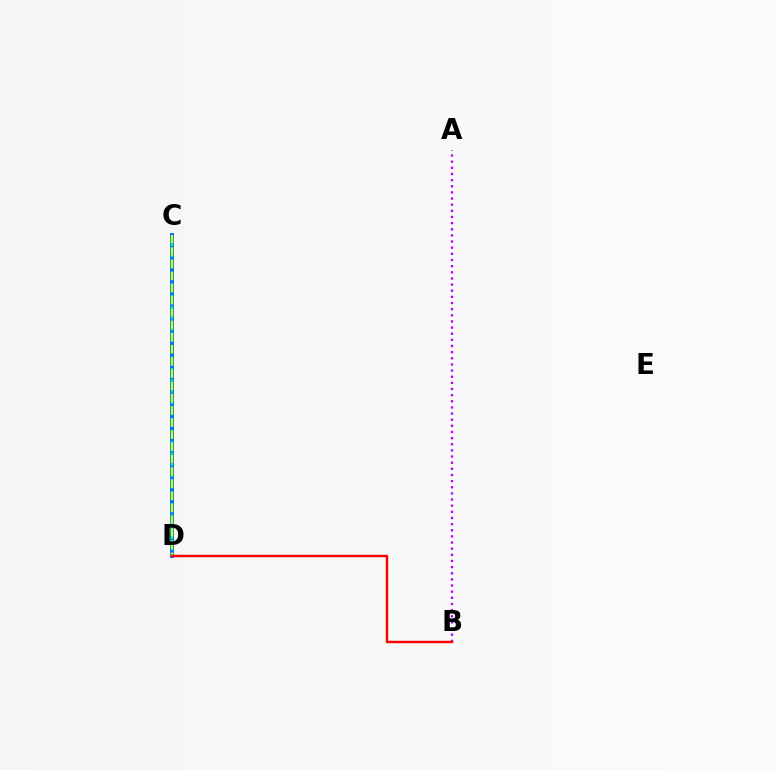{('C', 'D'): [{'color': '#0074ff', 'line_style': 'solid', 'thickness': 2.85}, {'color': '#00ff5c', 'line_style': 'dotted', 'thickness': 1.53}, {'color': '#d1ff00', 'line_style': 'dashed', 'thickness': 1.66}], ('A', 'B'): [{'color': '#b900ff', 'line_style': 'dotted', 'thickness': 1.67}], ('B', 'D'): [{'color': '#ff0000', 'line_style': 'solid', 'thickness': 1.75}]}